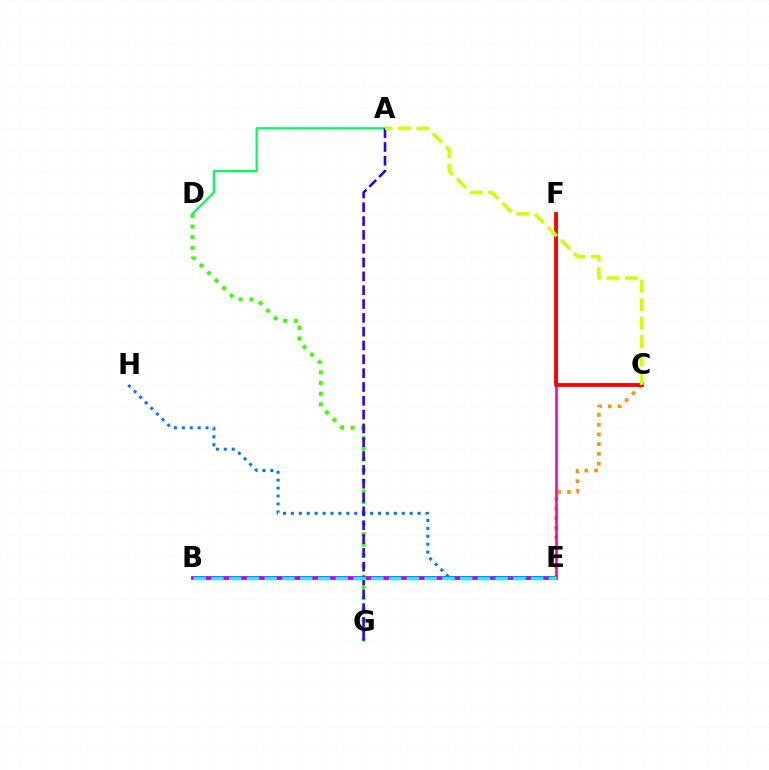{('B', 'E'): [{'color': '#b900ff', 'line_style': 'solid', 'thickness': 2.75}, {'color': '#00fff6', 'line_style': 'dashed', 'thickness': 2.41}], ('C', 'E'): [{'color': '#ff9400', 'line_style': 'dotted', 'thickness': 2.64}], ('D', 'G'): [{'color': '#3dff00', 'line_style': 'dotted', 'thickness': 2.9}], ('E', 'H'): [{'color': '#0074ff', 'line_style': 'dotted', 'thickness': 2.15}], ('A', 'D'): [{'color': '#00ff5c', 'line_style': 'solid', 'thickness': 1.62}], ('E', 'F'): [{'color': '#ff00ac', 'line_style': 'solid', 'thickness': 1.86}], ('C', 'F'): [{'color': '#ff0000', 'line_style': 'solid', 'thickness': 2.76}], ('A', 'G'): [{'color': '#2500ff', 'line_style': 'dashed', 'thickness': 1.88}], ('A', 'C'): [{'color': '#d1ff00', 'line_style': 'dashed', 'thickness': 2.51}]}